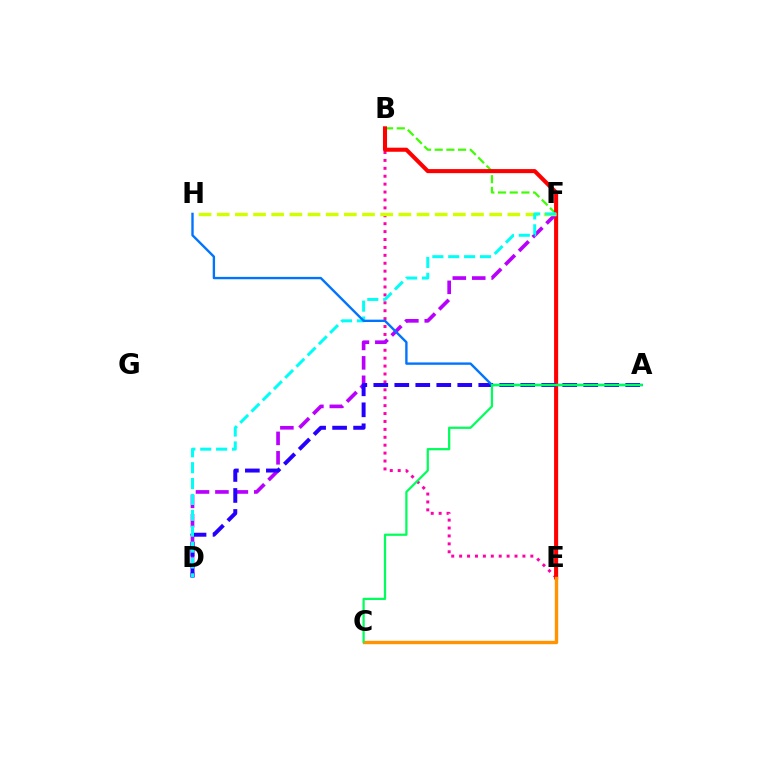{('B', 'F'): [{'color': '#3dff00', 'line_style': 'dashed', 'thickness': 1.59}], ('B', 'E'): [{'color': '#ff00ac', 'line_style': 'dotted', 'thickness': 2.15}, {'color': '#ff0000', 'line_style': 'solid', 'thickness': 2.93}], ('D', 'F'): [{'color': '#b900ff', 'line_style': 'dashed', 'thickness': 2.64}, {'color': '#00fff6', 'line_style': 'dashed', 'thickness': 2.16}], ('A', 'D'): [{'color': '#2500ff', 'line_style': 'dashed', 'thickness': 2.85}], ('F', 'H'): [{'color': '#d1ff00', 'line_style': 'dashed', 'thickness': 2.47}], ('A', 'H'): [{'color': '#0074ff', 'line_style': 'solid', 'thickness': 1.71}], ('C', 'E'): [{'color': '#ff9400', 'line_style': 'solid', 'thickness': 2.43}], ('A', 'C'): [{'color': '#00ff5c', 'line_style': 'solid', 'thickness': 1.62}]}